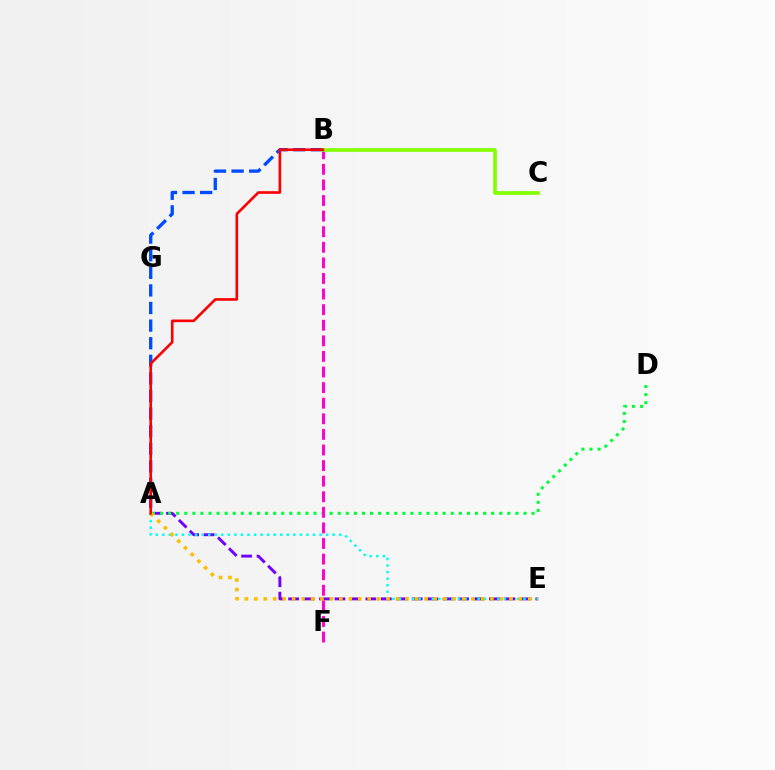{('A', 'B'): [{'color': '#004bff', 'line_style': 'dashed', 'thickness': 2.39}, {'color': '#ff0000', 'line_style': 'solid', 'thickness': 1.89}], ('A', 'E'): [{'color': '#7200ff', 'line_style': 'dashed', 'thickness': 2.1}, {'color': '#00fff6', 'line_style': 'dotted', 'thickness': 1.78}, {'color': '#ffbd00', 'line_style': 'dotted', 'thickness': 2.57}], ('A', 'D'): [{'color': '#00ff39', 'line_style': 'dotted', 'thickness': 2.19}], ('B', 'F'): [{'color': '#ff00cf', 'line_style': 'dashed', 'thickness': 2.12}], ('B', 'C'): [{'color': '#84ff00', 'line_style': 'solid', 'thickness': 2.64}]}